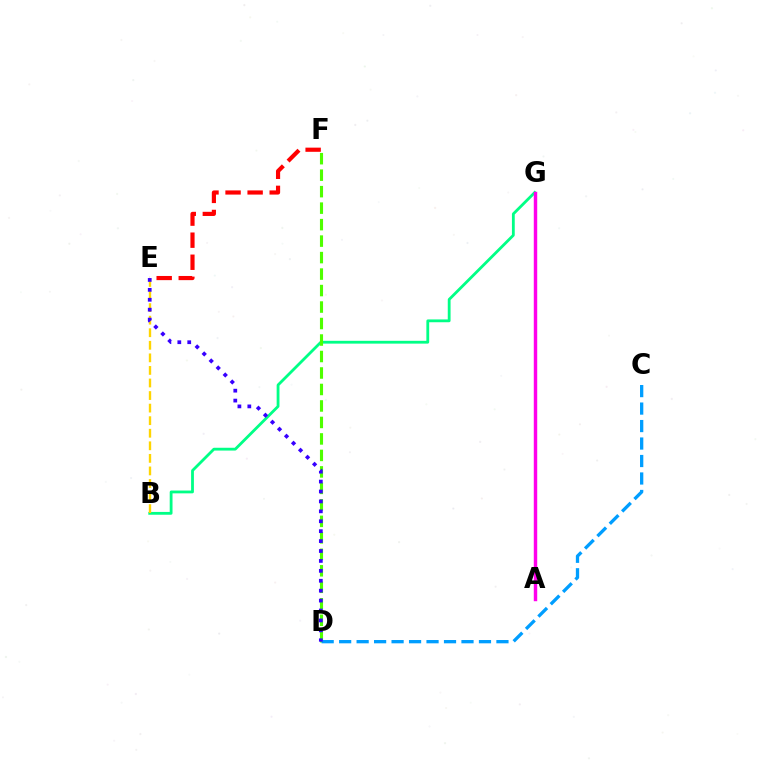{('B', 'G'): [{'color': '#00ff86', 'line_style': 'solid', 'thickness': 2.02}], ('E', 'F'): [{'color': '#ff0000', 'line_style': 'dashed', 'thickness': 3.0}], ('D', 'F'): [{'color': '#4fff00', 'line_style': 'dashed', 'thickness': 2.24}], ('B', 'E'): [{'color': '#ffd500', 'line_style': 'dashed', 'thickness': 1.71}], ('C', 'D'): [{'color': '#009eff', 'line_style': 'dashed', 'thickness': 2.37}], ('D', 'E'): [{'color': '#3700ff', 'line_style': 'dotted', 'thickness': 2.7}], ('A', 'G'): [{'color': '#ff00ed', 'line_style': 'solid', 'thickness': 2.47}]}